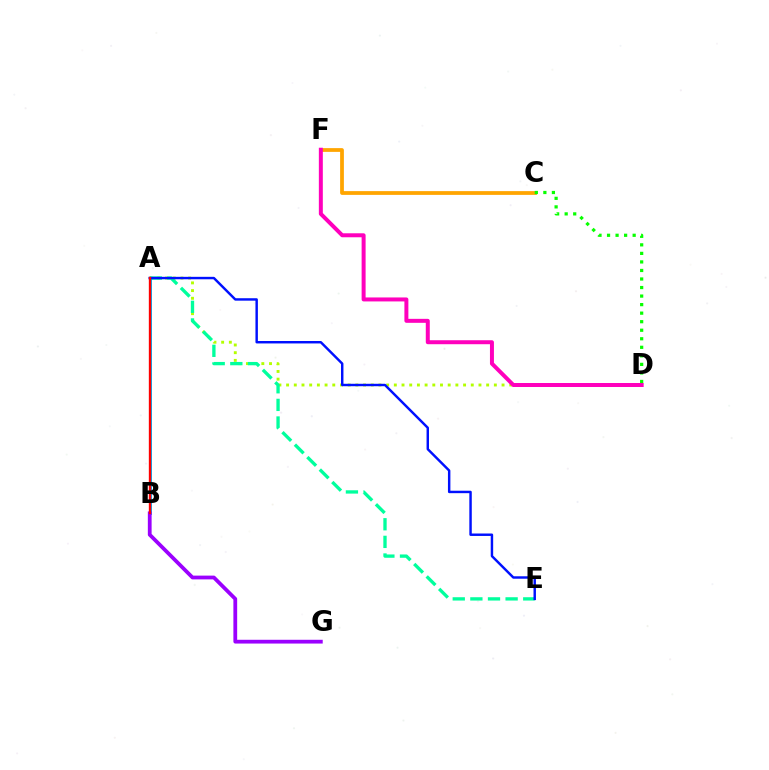{('A', 'D'): [{'color': '#b3ff00', 'line_style': 'dotted', 'thickness': 2.09}], ('A', 'E'): [{'color': '#00ff9d', 'line_style': 'dashed', 'thickness': 2.39}, {'color': '#0010ff', 'line_style': 'solid', 'thickness': 1.76}], ('A', 'B'): [{'color': '#00b5ff', 'line_style': 'solid', 'thickness': 2.16}, {'color': '#ff0000', 'line_style': 'solid', 'thickness': 1.69}], ('C', 'F'): [{'color': '#ffa500', 'line_style': 'solid', 'thickness': 2.7}], ('B', 'G'): [{'color': '#9b00ff', 'line_style': 'solid', 'thickness': 2.72}], ('D', 'F'): [{'color': '#ff00bd', 'line_style': 'solid', 'thickness': 2.87}], ('C', 'D'): [{'color': '#08ff00', 'line_style': 'dotted', 'thickness': 2.32}]}